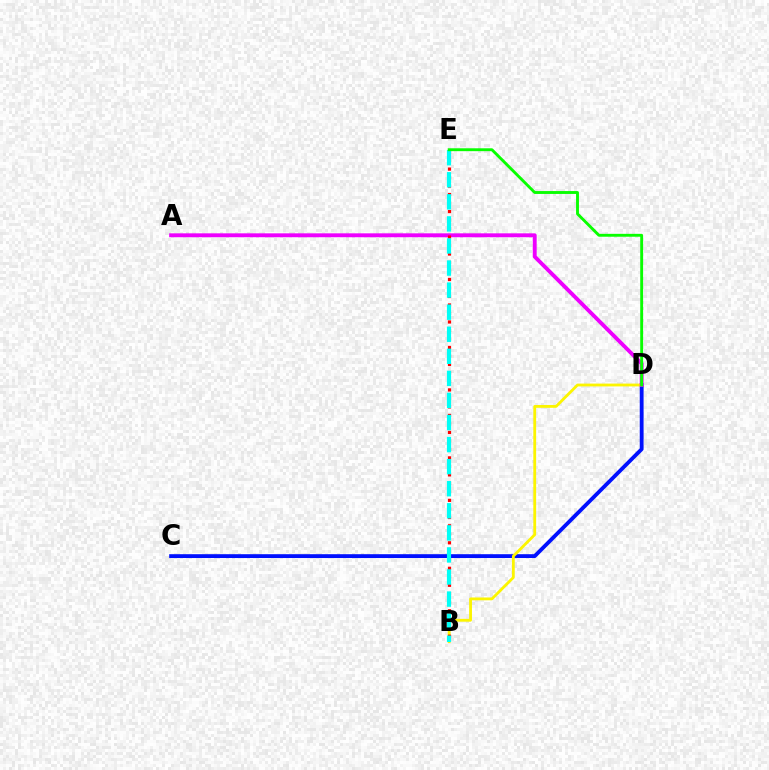{('C', 'D'): [{'color': '#0010ff', 'line_style': 'solid', 'thickness': 2.76}], ('B', 'D'): [{'color': '#fcf500', 'line_style': 'solid', 'thickness': 2.03}], ('A', 'D'): [{'color': '#ee00ff', 'line_style': 'solid', 'thickness': 2.8}], ('B', 'E'): [{'color': '#ff0000', 'line_style': 'dotted', 'thickness': 2.31}, {'color': '#00fff6', 'line_style': 'dashed', 'thickness': 3.0}], ('D', 'E'): [{'color': '#08ff00', 'line_style': 'solid', 'thickness': 2.08}]}